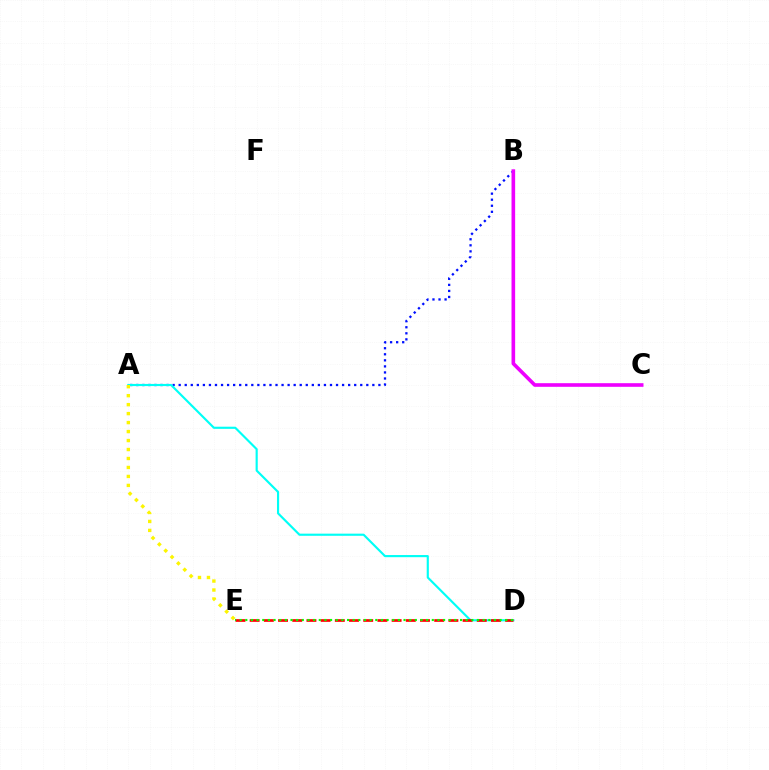{('A', 'B'): [{'color': '#0010ff', 'line_style': 'dotted', 'thickness': 1.64}], ('B', 'C'): [{'color': '#ee00ff', 'line_style': 'solid', 'thickness': 2.61}], ('A', 'D'): [{'color': '#00fff6', 'line_style': 'solid', 'thickness': 1.55}], ('D', 'E'): [{'color': '#ff0000', 'line_style': 'dashed', 'thickness': 1.93}, {'color': '#08ff00', 'line_style': 'dotted', 'thickness': 1.54}], ('A', 'E'): [{'color': '#fcf500', 'line_style': 'dotted', 'thickness': 2.44}]}